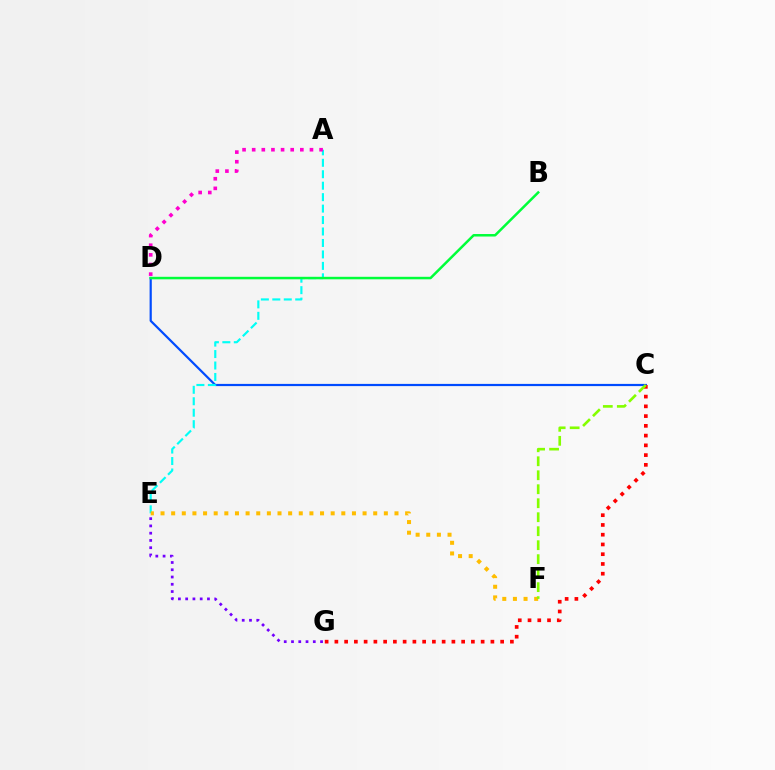{('C', 'D'): [{'color': '#004bff', 'line_style': 'solid', 'thickness': 1.58}], ('A', 'E'): [{'color': '#00fff6', 'line_style': 'dashed', 'thickness': 1.56}], ('B', 'D'): [{'color': '#00ff39', 'line_style': 'solid', 'thickness': 1.8}], ('E', 'F'): [{'color': '#ffbd00', 'line_style': 'dotted', 'thickness': 2.89}], ('C', 'G'): [{'color': '#ff0000', 'line_style': 'dotted', 'thickness': 2.65}], ('C', 'F'): [{'color': '#84ff00', 'line_style': 'dashed', 'thickness': 1.9}], ('A', 'D'): [{'color': '#ff00cf', 'line_style': 'dotted', 'thickness': 2.62}], ('E', 'G'): [{'color': '#7200ff', 'line_style': 'dotted', 'thickness': 1.97}]}